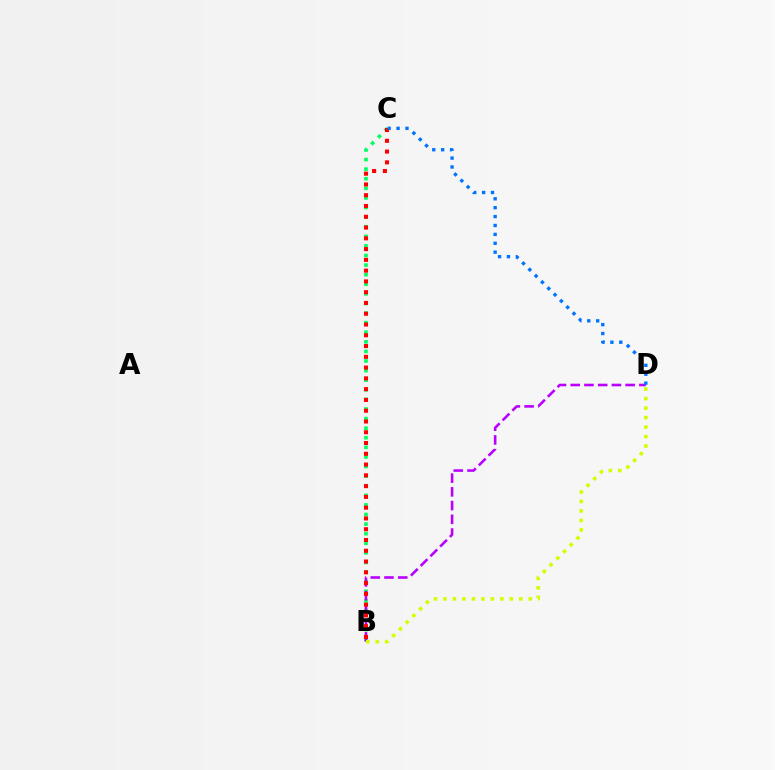{('B', 'C'): [{'color': '#00ff5c', 'line_style': 'dotted', 'thickness': 2.61}, {'color': '#ff0000', 'line_style': 'dotted', 'thickness': 2.93}], ('B', 'D'): [{'color': '#b900ff', 'line_style': 'dashed', 'thickness': 1.87}, {'color': '#d1ff00', 'line_style': 'dotted', 'thickness': 2.58}], ('C', 'D'): [{'color': '#0074ff', 'line_style': 'dotted', 'thickness': 2.42}]}